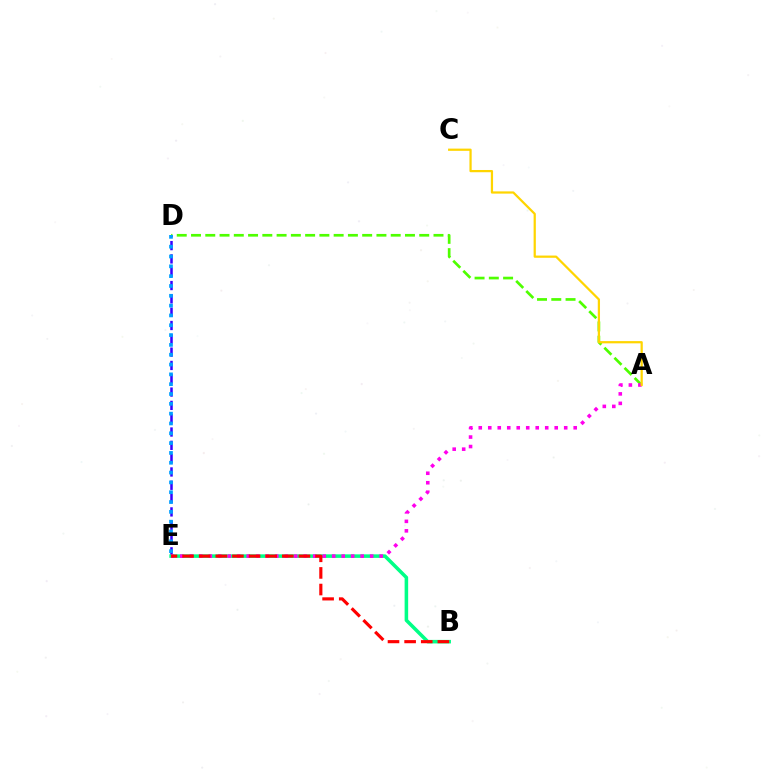{('A', 'D'): [{'color': '#4fff00', 'line_style': 'dashed', 'thickness': 1.94}], ('D', 'E'): [{'color': '#3700ff', 'line_style': 'dashed', 'thickness': 1.81}, {'color': '#009eff', 'line_style': 'dotted', 'thickness': 2.67}], ('B', 'E'): [{'color': '#00ff86', 'line_style': 'solid', 'thickness': 2.56}, {'color': '#ff0000', 'line_style': 'dashed', 'thickness': 2.26}], ('A', 'E'): [{'color': '#ff00ed', 'line_style': 'dotted', 'thickness': 2.58}], ('A', 'C'): [{'color': '#ffd500', 'line_style': 'solid', 'thickness': 1.61}]}